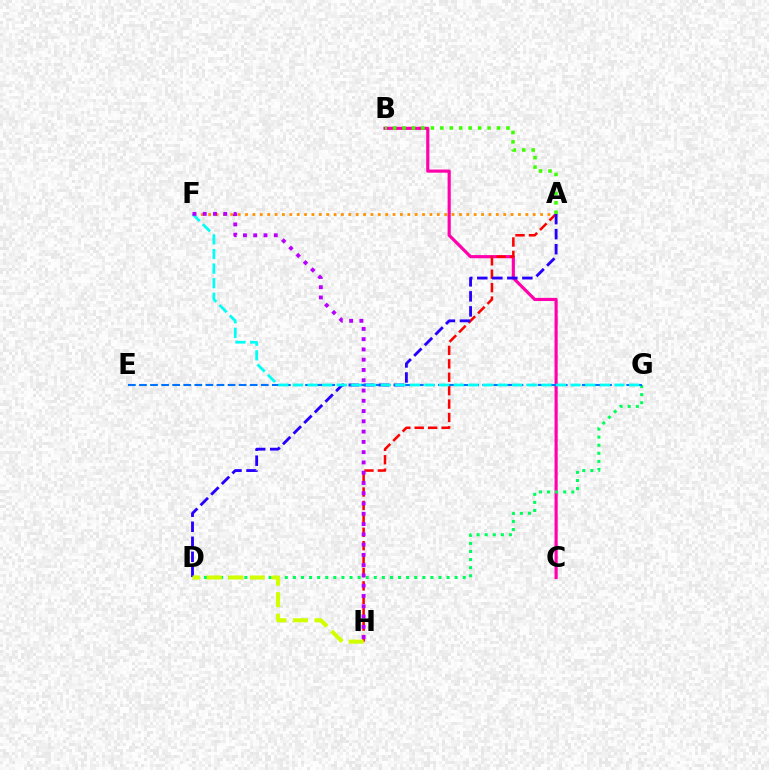{('B', 'C'): [{'color': '#ff00ac', 'line_style': 'solid', 'thickness': 2.27}], ('A', 'F'): [{'color': '#ff9400', 'line_style': 'dotted', 'thickness': 2.0}], ('A', 'H'): [{'color': '#ff0000', 'line_style': 'dashed', 'thickness': 1.82}], ('D', 'G'): [{'color': '#00ff5c', 'line_style': 'dotted', 'thickness': 2.2}], ('A', 'D'): [{'color': '#2500ff', 'line_style': 'dashed', 'thickness': 2.04}], ('A', 'B'): [{'color': '#3dff00', 'line_style': 'dotted', 'thickness': 2.57}], ('D', 'H'): [{'color': '#d1ff00', 'line_style': 'dashed', 'thickness': 2.92}], ('E', 'G'): [{'color': '#0074ff', 'line_style': 'dashed', 'thickness': 1.5}], ('F', 'G'): [{'color': '#00fff6', 'line_style': 'dashed', 'thickness': 1.99}], ('F', 'H'): [{'color': '#b900ff', 'line_style': 'dotted', 'thickness': 2.79}]}